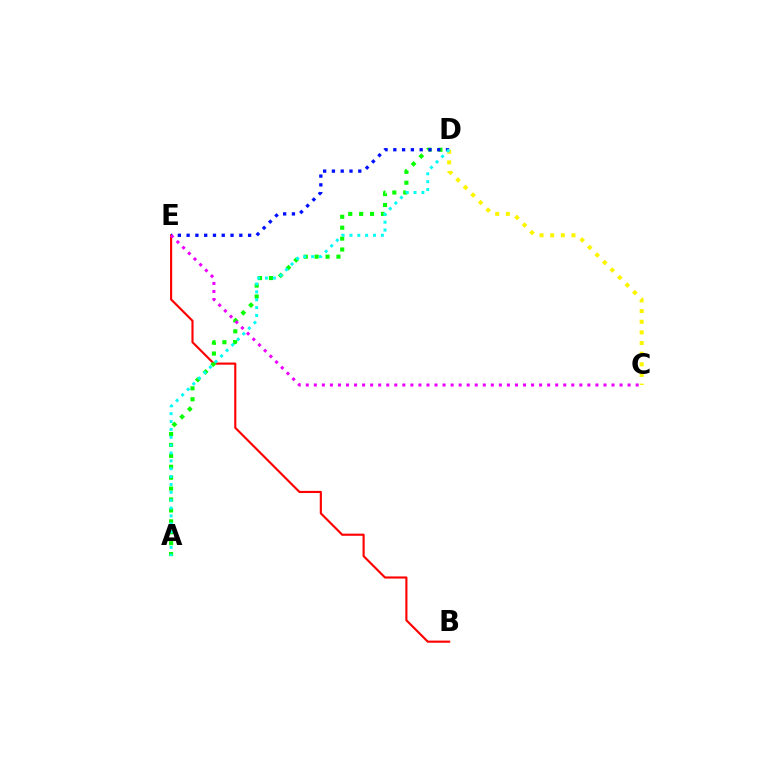{('B', 'E'): [{'color': '#ff0000', 'line_style': 'solid', 'thickness': 1.54}], ('A', 'D'): [{'color': '#08ff00', 'line_style': 'dotted', 'thickness': 2.96}, {'color': '#00fff6', 'line_style': 'dotted', 'thickness': 2.14}], ('D', 'E'): [{'color': '#0010ff', 'line_style': 'dotted', 'thickness': 2.39}], ('C', 'D'): [{'color': '#fcf500', 'line_style': 'dotted', 'thickness': 2.89}], ('C', 'E'): [{'color': '#ee00ff', 'line_style': 'dotted', 'thickness': 2.19}]}